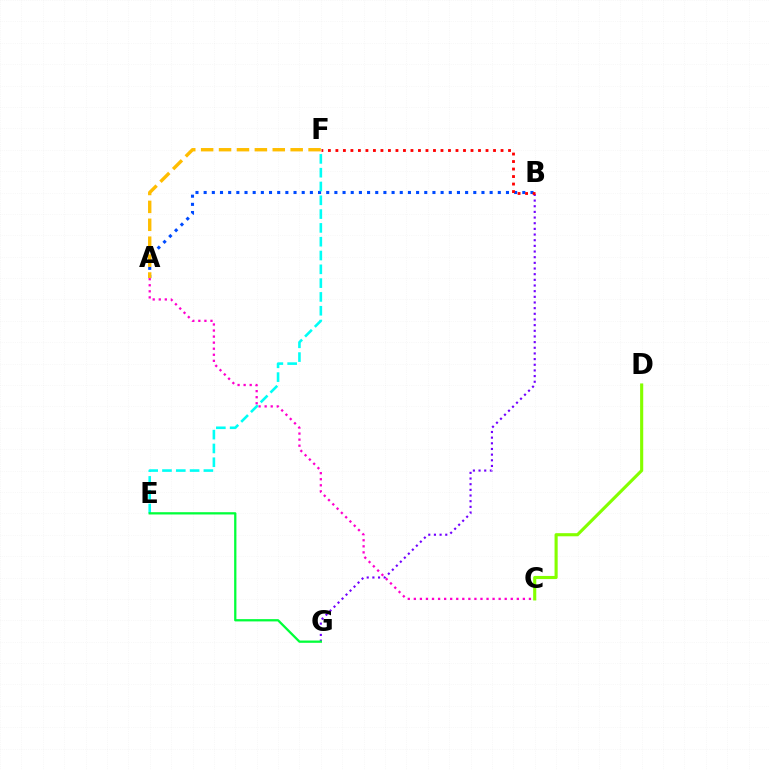{('A', 'B'): [{'color': '#004bff', 'line_style': 'dotted', 'thickness': 2.22}], ('B', 'G'): [{'color': '#7200ff', 'line_style': 'dotted', 'thickness': 1.54}], ('A', 'C'): [{'color': '#ff00cf', 'line_style': 'dotted', 'thickness': 1.65}], ('C', 'D'): [{'color': '#84ff00', 'line_style': 'solid', 'thickness': 2.24}], ('E', 'F'): [{'color': '#00fff6', 'line_style': 'dashed', 'thickness': 1.88}], ('E', 'G'): [{'color': '#00ff39', 'line_style': 'solid', 'thickness': 1.64}], ('A', 'F'): [{'color': '#ffbd00', 'line_style': 'dashed', 'thickness': 2.43}], ('B', 'F'): [{'color': '#ff0000', 'line_style': 'dotted', 'thickness': 2.04}]}